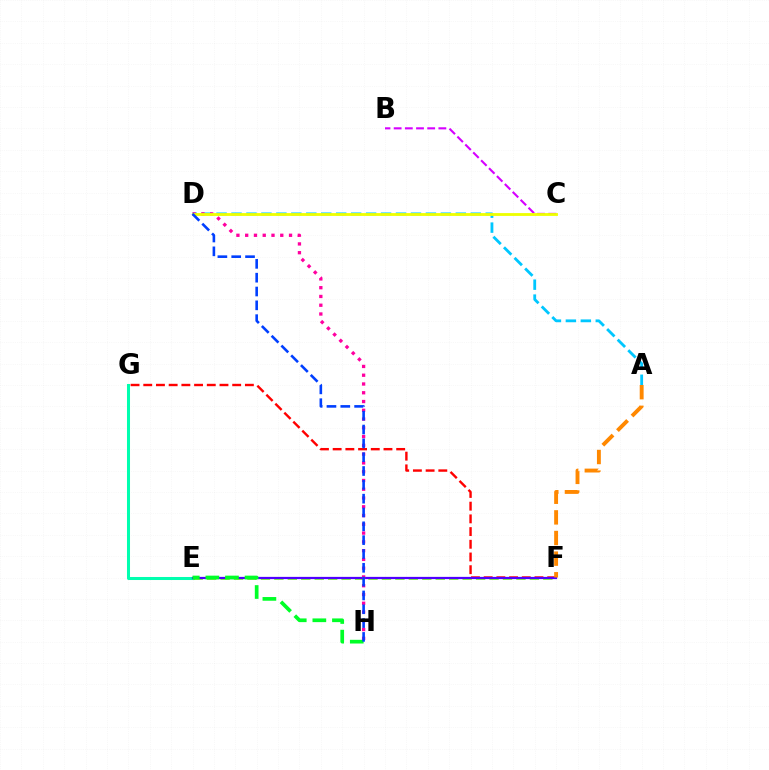{('F', 'G'): [{'color': '#ff0000', 'line_style': 'dashed', 'thickness': 1.73}], ('E', 'G'): [{'color': '#00ffaf', 'line_style': 'solid', 'thickness': 2.18}], ('A', 'D'): [{'color': '#00c7ff', 'line_style': 'dashed', 'thickness': 2.03}], ('E', 'F'): [{'color': '#66ff00', 'line_style': 'dashed', 'thickness': 1.83}, {'color': '#4f00ff', 'line_style': 'solid', 'thickness': 1.62}], ('B', 'C'): [{'color': '#d600ff', 'line_style': 'dashed', 'thickness': 1.52}], ('E', 'H'): [{'color': '#00ff27', 'line_style': 'dashed', 'thickness': 2.66}], ('D', 'H'): [{'color': '#ff00a0', 'line_style': 'dotted', 'thickness': 2.38}, {'color': '#003fff', 'line_style': 'dashed', 'thickness': 1.88}], ('A', 'F'): [{'color': '#ff8800', 'line_style': 'dashed', 'thickness': 2.8}], ('C', 'D'): [{'color': '#eeff00', 'line_style': 'solid', 'thickness': 2.04}]}